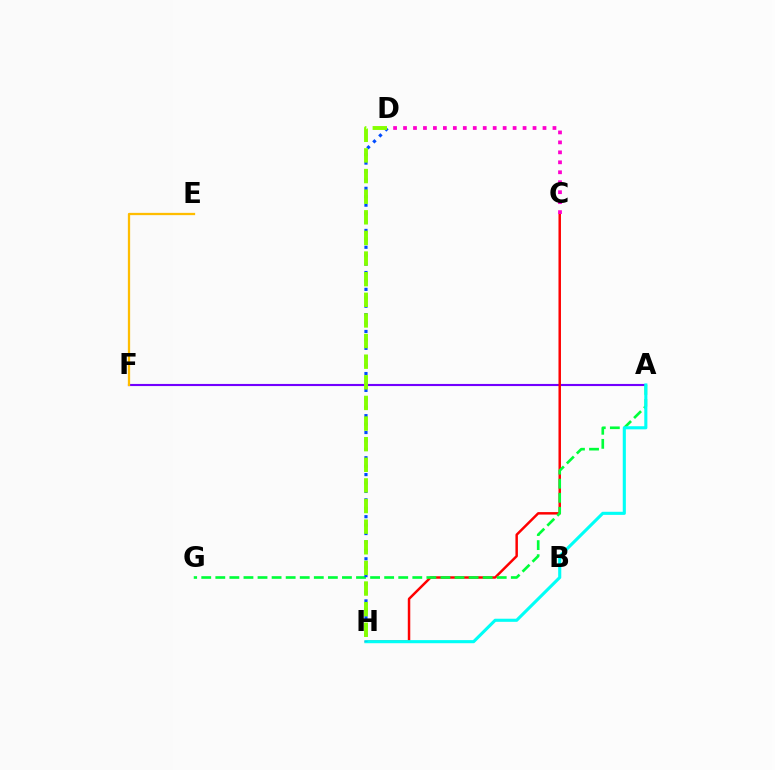{('A', 'F'): [{'color': '#7200ff', 'line_style': 'solid', 'thickness': 1.53}], ('C', 'H'): [{'color': '#ff0000', 'line_style': 'solid', 'thickness': 1.78}], ('A', 'G'): [{'color': '#00ff39', 'line_style': 'dashed', 'thickness': 1.91}], ('A', 'H'): [{'color': '#00fff6', 'line_style': 'solid', 'thickness': 2.23}], ('D', 'H'): [{'color': '#004bff', 'line_style': 'dotted', 'thickness': 2.29}, {'color': '#84ff00', 'line_style': 'dashed', 'thickness': 2.8}], ('C', 'D'): [{'color': '#ff00cf', 'line_style': 'dotted', 'thickness': 2.71}], ('E', 'F'): [{'color': '#ffbd00', 'line_style': 'solid', 'thickness': 1.64}]}